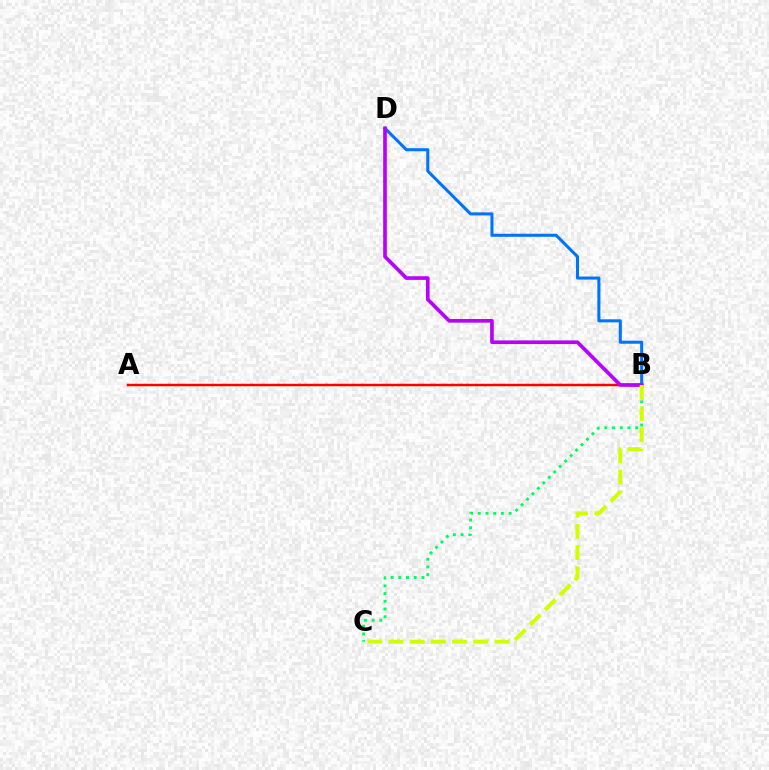{('B', 'C'): [{'color': '#00ff5c', 'line_style': 'dotted', 'thickness': 2.1}, {'color': '#d1ff00', 'line_style': 'dashed', 'thickness': 2.88}], ('A', 'B'): [{'color': '#ff0000', 'line_style': 'solid', 'thickness': 1.78}], ('B', 'D'): [{'color': '#0074ff', 'line_style': 'solid', 'thickness': 2.19}, {'color': '#b900ff', 'line_style': 'solid', 'thickness': 2.63}]}